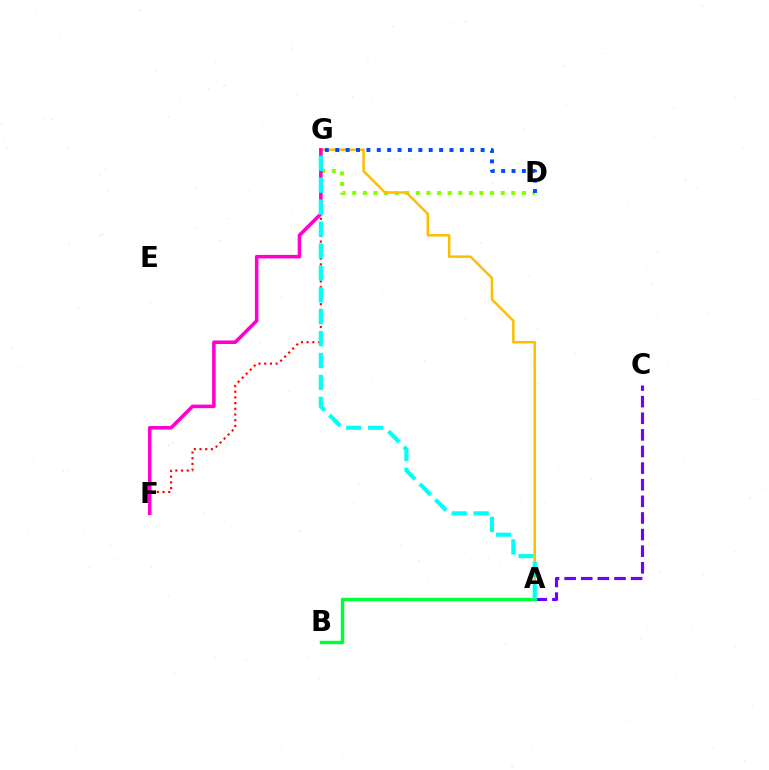{('D', 'G'): [{'color': '#84ff00', 'line_style': 'dotted', 'thickness': 2.88}, {'color': '#004bff', 'line_style': 'dotted', 'thickness': 2.82}], ('F', 'G'): [{'color': '#ff0000', 'line_style': 'dotted', 'thickness': 1.55}, {'color': '#ff00cf', 'line_style': 'solid', 'thickness': 2.55}], ('A', 'C'): [{'color': '#7200ff', 'line_style': 'dashed', 'thickness': 2.26}], ('A', 'G'): [{'color': '#ffbd00', 'line_style': 'solid', 'thickness': 1.79}, {'color': '#00fff6', 'line_style': 'dashed', 'thickness': 2.98}], ('A', 'B'): [{'color': '#00ff39', 'line_style': 'solid', 'thickness': 2.48}]}